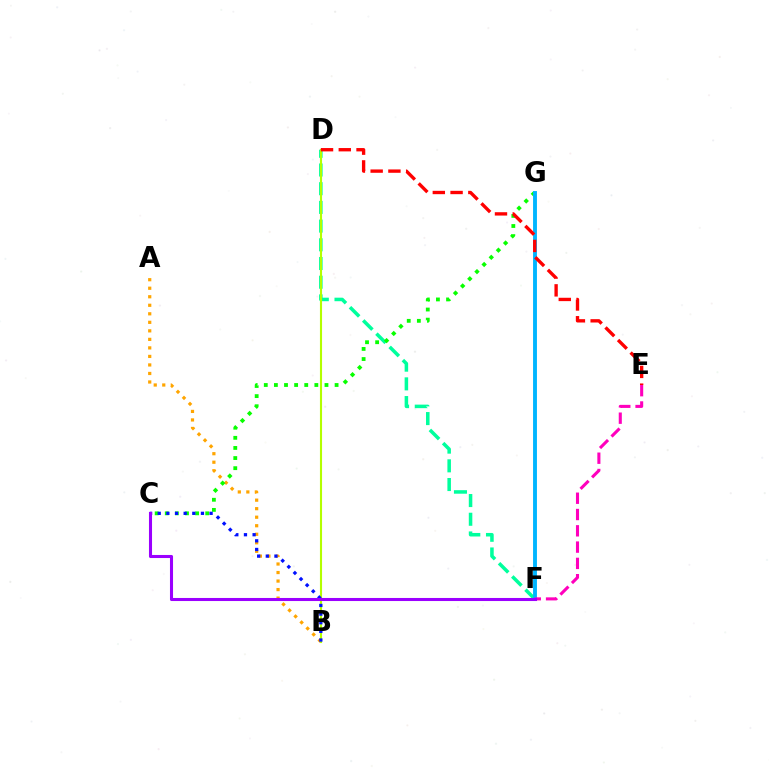{('D', 'F'): [{'color': '#00ff9d', 'line_style': 'dashed', 'thickness': 2.54}], ('A', 'B'): [{'color': '#ffa500', 'line_style': 'dotted', 'thickness': 2.32}], ('C', 'G'): [{'color': '#08ff00', 'line_style': 'dotted', 'thickness': 2.75}], ('F', 'G'): [{'color': '#00b5ff', 'line_style': 'solid', 'thickness': 2.8}], ('E', 'F'): [{'color': '#ff00bd', 'line_style': 'dashed', 'thickness': 2.21}], ('B', 'D'): [{'color': '#b3ff00', 'line_style': 'solid', 'thickness': 1.52}], ('D', 'E'): [{'color': '#ff0000', 'line_style': 'dashed', 'thickness': 2.41}], ('B', 'C'): [{'color': '#0010ff', 'line_style': 'dotted', 'thickness': 2.35}], ('C', 'F'): [{'color': '#9b00ff', 'line_style': 'solid', 'thickness': 2.21}]}